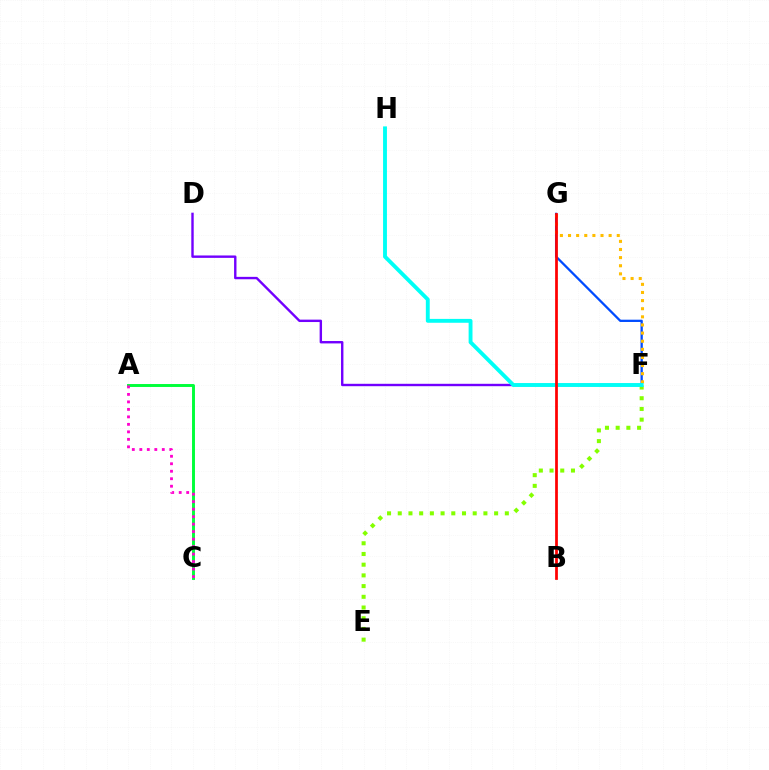{('E', 'F'): [{'color': '#84ff00', 'line_style': 'dotted', 'thickness': 2.91}], ('F', 'G'): [{'color': '#004bff', 'line_style': 'solid', 'thickness': 1.64}, {'color': '#ffbd00', 'line_style': 'dotted', 'thickness': 2.21}], ('A', 'C'): [{'color': '#00ff39', 'line_style': 'solid', 'thickness': 2.11}, {'color': '#ff00cf', 'line_style': 'dotted', 'thickness': 2.04}], ('D', 'F'): [{'color': '#7200ff', 'line_style': 'solid', 'thickness': 1.73}], ('F', 'H'): [{'color': '#00fff6', 'line_style': 'solid', 'thickness': 2.79}], ('B', 'G'): [{'color': '#ff0000', 'line_style': 'solid', 'thickness': 1.98}]}